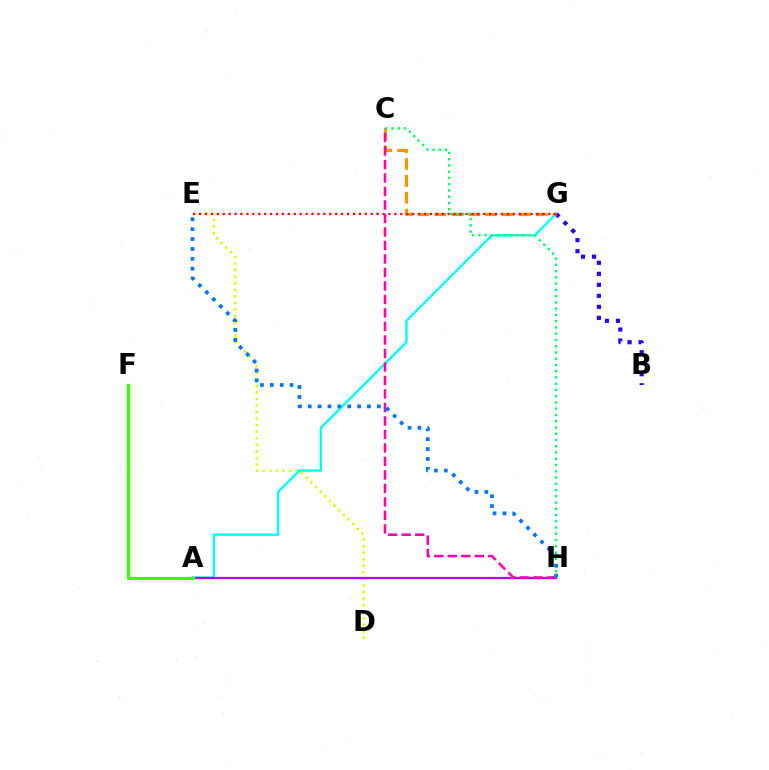{('A', 'G'): [{'color': '#00fff6', 'line_style': 'solid', 'thickness': 1.68}], ('D', 'E'): [{'color': '#d1ff00', 'line_style': 'dotted', 'thickness': 1.78}], ('B', 'G'): [{'color': '#2500ff', 'line_style': 'dotted', 'thickness': 2.99}], ('A', 'H'): [{'color': '#b900ff', 'line_style': 'solid', 'thickness': 1.62}], ('A', 'F'): [{'color': '#3dff00', 'line_style': 'solid', 'thickness': 2.35}], ('C', 'G'): [{'color': '#ff9400', 'line_style': 'dashed', 'thickness': 2.29}], ('E', 'G'): [{'color': '#ff0000', 'line_style': 'dotted', 'thickness': 1.61}], ('C', 'H'): [{'color': '#ff00ac', 'line_style': 'dashed', 'thickness': 1.83}, {'color': '#00ff5c', 'line_style': 'dotted', 'thickness': 1.7}], ('E', 'H'): [{'color': '#0074ff', 'line_style': 'dotted', 'thickness': 2.68}]}